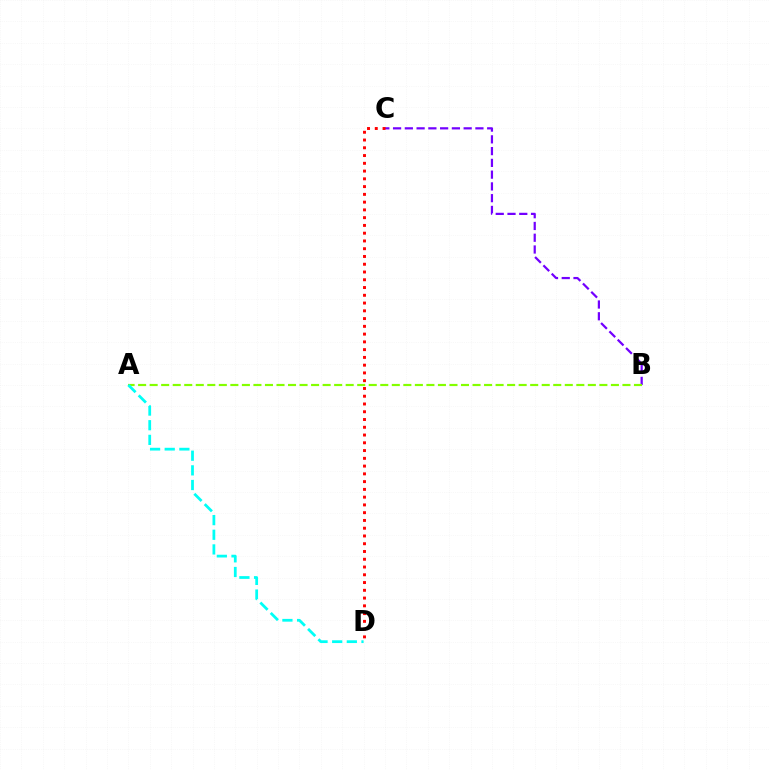{('B', 'C'): [{'color': '#7200ff', 'line_style': 'dashed', 'thickness': 1.6}], ('C', 'D'): [{'color': '#ff0000', 'line_style': 'dotted', 'thickness': 2.11}], ('A', 'B'): [{'color': '#84ff00', 'line_style': 'dashed', 'thickness': 1.57}], ('A', 'D'): [{'color': '#00fff6', 'line_style': 'dashed', 'thickness': 1.99}]}